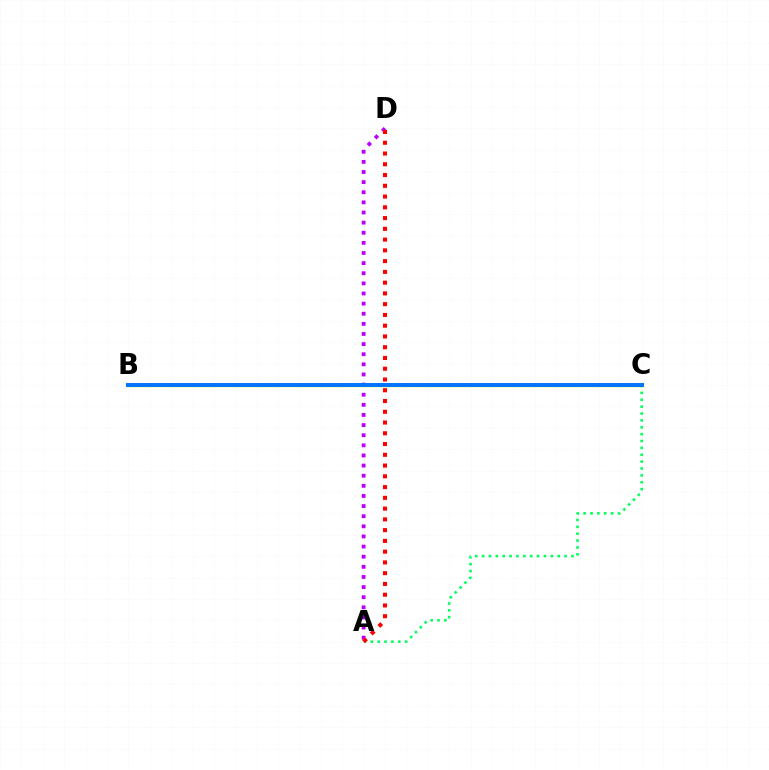{('A', 'C'): [{'color': '#00ff5c', 'line_style': 'dotted', 'thickness': 1.87}], ('B', 'C'): [{'color': '#d1ff00', 'line_style': 'solid', 'thickness': 2.48}, {'color': '#0074ff', 'line_style': 'solid', 'thickness': 2.84}], ('A', 'D'): [{'color': '#b900ff', 'line_style': 'dotted', 'thickness': 2.75}, {'color': '#ff0000', 'line_style': 'dotted', 'thickness': 2.92}]}